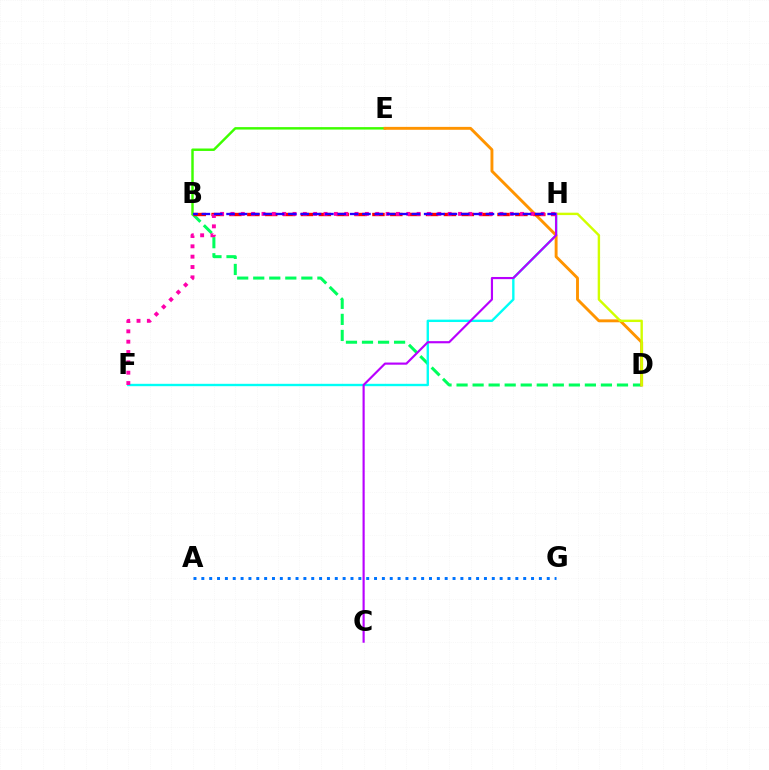{('B', 'D'): [{'color': '#00ff5c', 'line_style': 'dashed', 'thickness': 2.18}], ('A', 'G'): [{'color': '#0074ff', 'line_style': 'dotted', 'thickness': 2.13}], ('B', 'E'): [{'color': '#3dff00', 'line_style': 'solid', 'thickness': 1.76}], ('F', 'H'): [{'color': '#00fff6', 'line_style': 'solid', 'thickness': 1.71}, {'color': '#ff00ac', 'line_style': 'dotted', 'thickness': 2.81}], ('D', 'E'): [{'color': '#ff9400', 'line_style': 'solid', 'thickness': 2.09}], ('D', 'H'): [{'color': '#d1ff00', 'line_style': 'solid', 'thickness': 1.74}], ('B', 'H'): [{'color': '#ff0000', 'line_style': 'dashed', 'thickness': 2.43}, {'color': '#2500ff', 'line_style': 'dashed', 'thickness': 1.68}], ('C', 'H'): [{'color': '#b900ff', 'line_style': 'solid', 'thickness': 1.55}]}